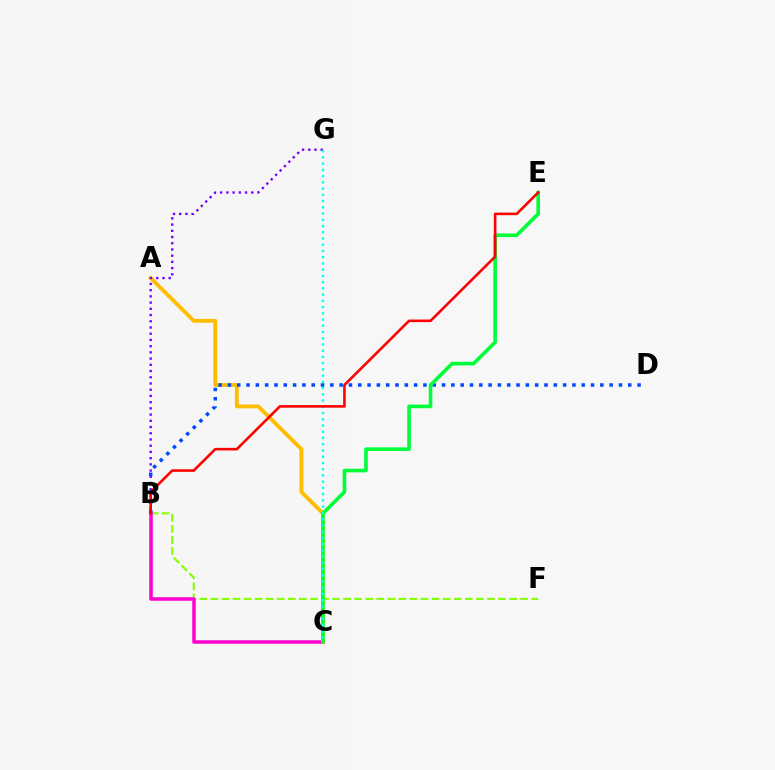{('B', 'F'): [{'color': '#84ff00', 'line_style': 'dashed', 'thickness': 1.5}], ('B', 'C'): [{'color': '#ff00cf', 'line_style': 'solid', 'thickness': 2.53}], ('A', 'C'): [{'color': '#ffbd00', 'line_style': 'solid', 'thickness': 2.77}], ('B', 'D'): [{'color': '#004bff', 'line_style': 'dotted', 'thickness': 2.53}], ('C', 'E'): [{'color': '#00ff39', 'line_style': 'solid', 'thickness': 2.61}], ('B', 'G'): [{'color': '#7200ff', 'line_style': 'dotted', 'thickness': 1.69}], ('C', 'G'): [{'color': '#00fff6', 'line_style': 'dotted', 'thickness': 1.69}], ('B', 'E'): [{'color': '#ff0000', 'line_style': 'solid', 'thickness': 1.86}]}